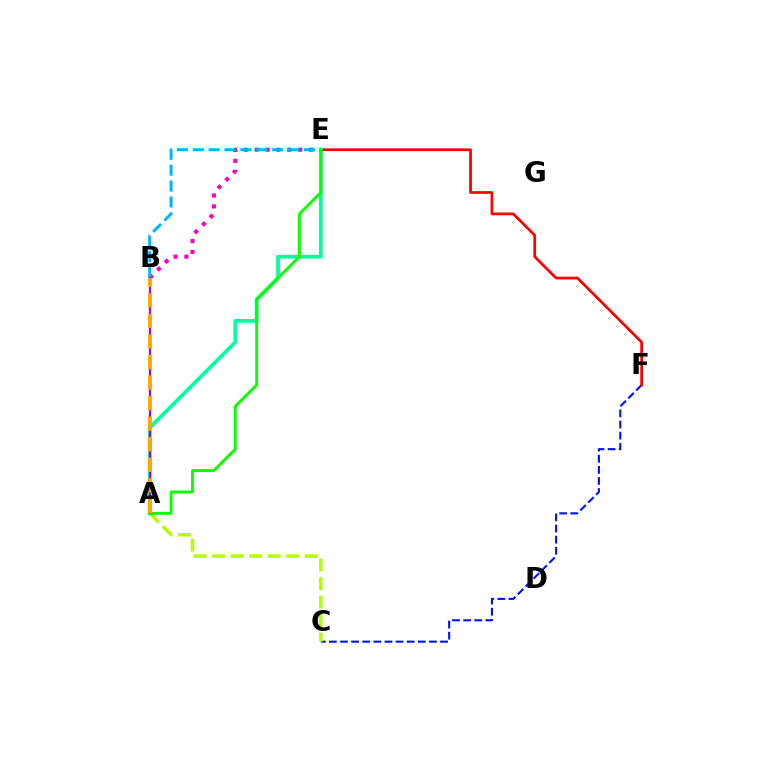{('C', 'F'): [{'color': '#0010ff', 'line_style': 'dashed', 'thickness': 1.51}], ('A', 'C'): [{'color': '#b3ff00', 'line_style': 'dashed', 'thickness': 2.52}], ('E', 'F'): [{'color': '#ff0000', 'line_style': 'solid', 'thickness': 1.98}], ('B', 'E'): [{'color': '#ff00bd', 'line_style': 'dotted', 'thickness': 2.95}, {'color': '#00b5ff', 'line_style': 'dashed', 'thickness': 2.16}], ('A', 'E'): [{'color': '#00ff9d', 'line_style': 'solid', 'thickness': 2.69}, {'color': '#08ff00', 'line_style': 'solid', 'thickness': 2.07}], ('A', 'B'): [{'color': '#9b00ff', 'line_style': 'solid', 'thickness': 1.57}, {'color': '#ffa500', 'line_style': 'dashed', 'thickness': 2.79}]}